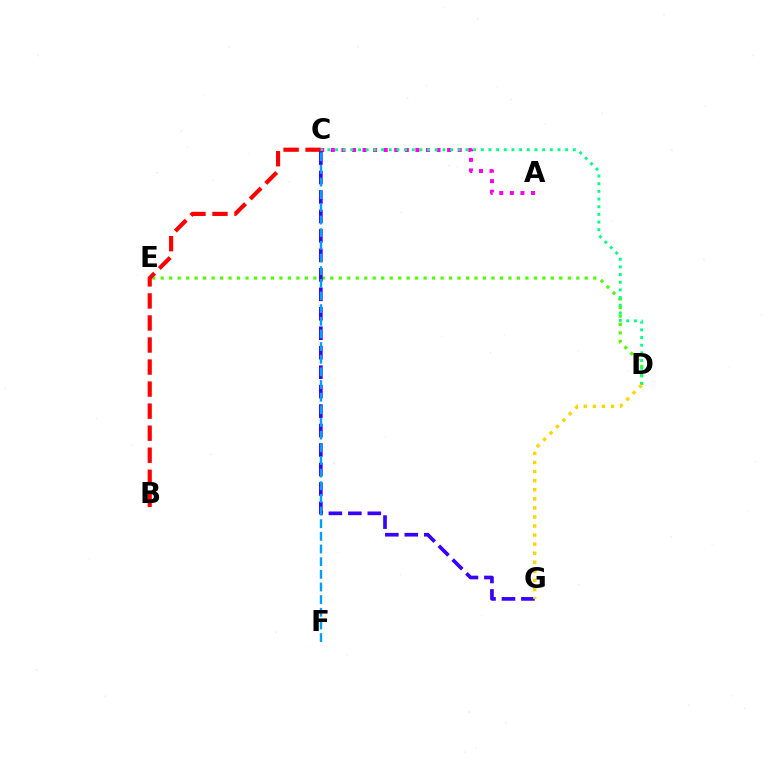{('A', 'C'): [{'color': '#ff00ed', 'line_style': 'dotted', 'thickness': 2.87}], ('D', 'E'): [{'color': '#4fff00', 'line_style': 'dotted', 'thickness': 2.3}], ('B', 'C'): [{'color': '#ff0000', 'line_style': 'dashed', 'thickness': 2.99}], ('C', 'D'): [{'color': '#00ff86', 'line_style': 'dotted', 'thickness': 2.08}], ('C', 'G'): [{'color': '#3700ff', 'line_style': 'dashed', 'thickness': 2.64}], ('D', 'G'): [{'color': '#ffd500', 'line_style': 'dotted', 'thickness': 2.47}], ('C', 'F'): [{'color': '#009eff', 'line_style': 'dashed', 'thickness': 1.72}]}